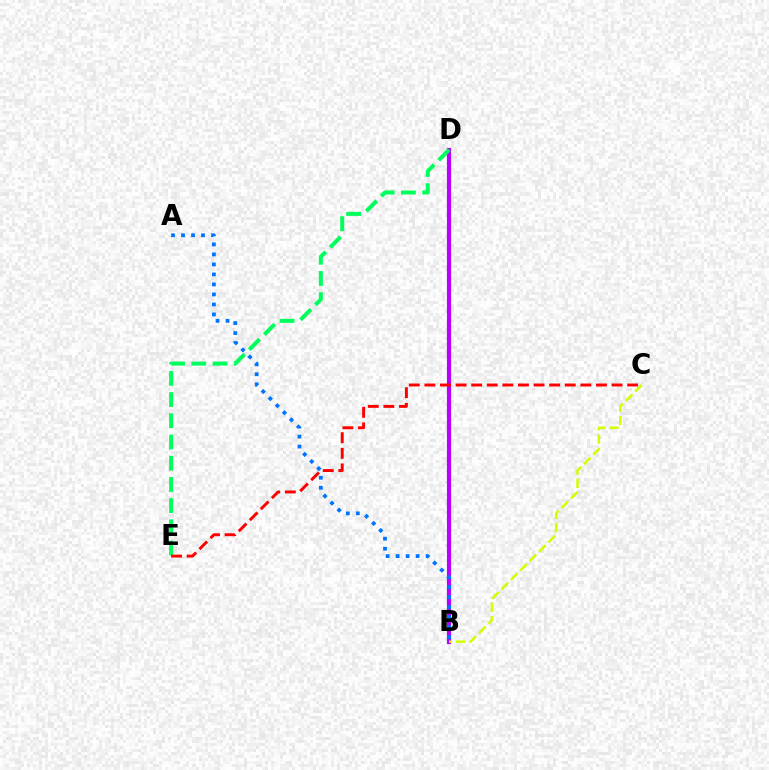{('B', 'D'): [{'color': '#b900ff', 'line_style': 'solid', 'thickness': 2.99}], ('D', 'E'): [{'color': '#00ff5c', 'line_style': 'dashed', 'thickness': 2.88}], ('B', 'C'): [{'color': '#d1ff00', 'line_style': 'dashed', 'thickness': 1.8}], ('C', 'E'): [{'color': '#ff0000', 'line_style': 'dashed', 'thickness': 2.12}], ('A', 'B'): [{'color': '#0074ff', 'line_style': 'dotted', 'thickness': 2.72}]}